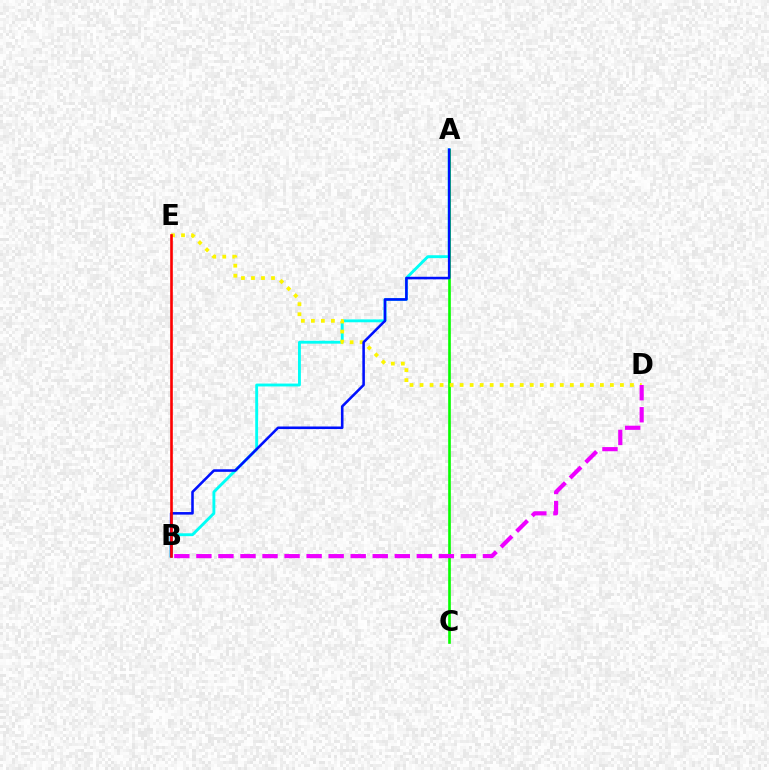{('A', 'B'): [{'color': '#00fff6', 'line_style': 'solid', 'thickness': 2.07}, {'color': '#0010ff', 'line_style': 'solid', 'thickness': 1.84}], ('A', 'C'): [{'color': '#08ff00', 'line_style': 'solid', 'thickness': 1.9}], ('D', 'E'): [{'color': '#fcf500', 'line_style': 'dotted', 'thickness': 2.72}], ('B', 'E'): [{'color': '#ff0000', 'line_style': 'solid', 'thickness': 1.9}], ('B', 'D'): [{'color': '#ee00ff', 'line_style': 'dashed', 'thickness': 2.99}]}